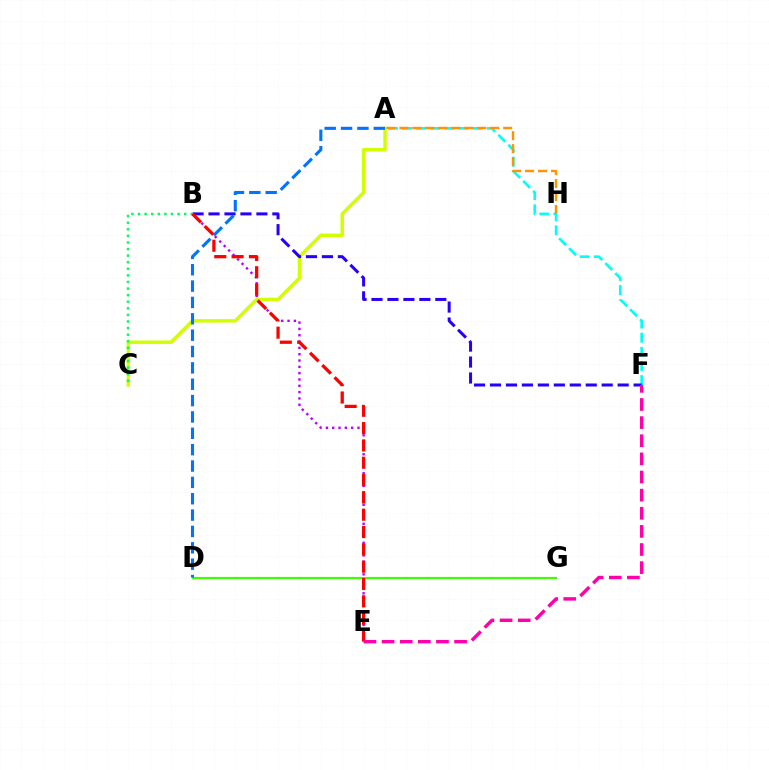{('A', 'F'): [{'color': '#00fff6', 'line_style': 'dashed', 'thickness': 1.92}], ('A', 'C'): [{'color': '#d1ff00', 'line_style': 'solid', 'thickness': 2.48}], ('D', 'G'): [{'color': '#3dff00', 'line_style': 'solid', 'thickness': 1.57}], ('B', 'E'): [{'color': '#b900ff', 'line_style': 'dotted', 'thickness': 1.72}, {'color': '#ff0000', 'line_style': 'dashed', 'thickness': 2.35}], ('B', 'F'): [{'color': '#2500ff', 'line_style': 'dashed', 'thickness': 2.17}], ('B', 'C'): [{'color': '#00ff5c', 'line_style': 'dotted', 'thickness': 1.79}], ('A', 'D'): [{'color': '#0074ff', 'line_style': 'dashed', 'thickness': 2.22}], ('E', 'F'): [{'color': '#ff00ac', 'line_style': 'dashed', 'thickness': 2.46}], ('A', 'H'): [{'color': '#ff9400', 'line_style': 'dashed', 'thickness': 1.76}]}